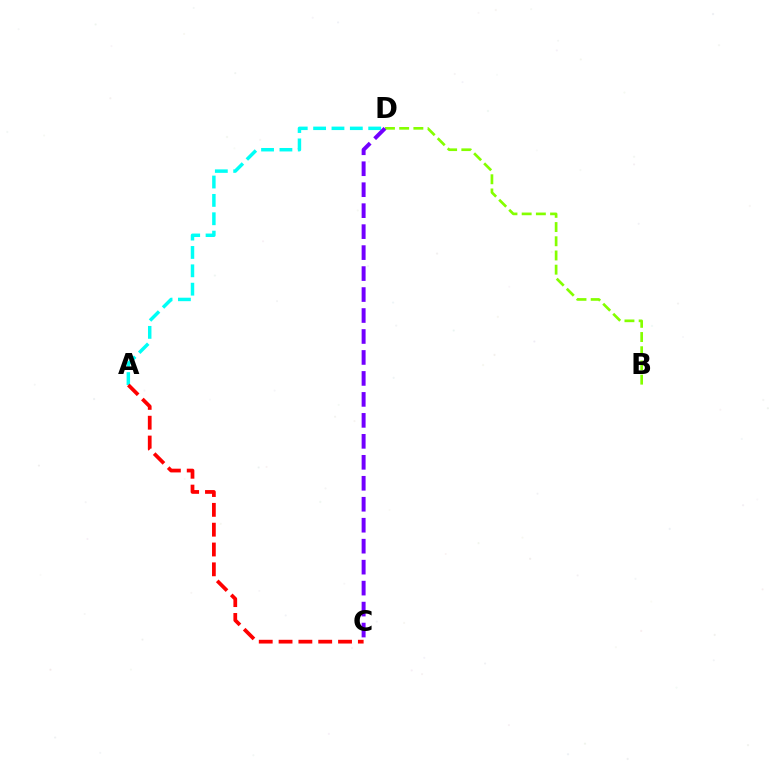{('B', 'D'): [{'color': '#84ff00', 'line_style': 'dashed', 'thickness': 1.93}], ('A', 'D'): [{'color': '#00fff6', 'line_style': 'dashed', 'thickness': 2.49}], ('A', 'C'): [{'color': '#ff0000', 'line_style': 'dashed', 'thickness': 2.69}], ('C', 'D'): [{'color': '#7200ff', 'line_style': 'dashed', 'thickness': 2.85}]}